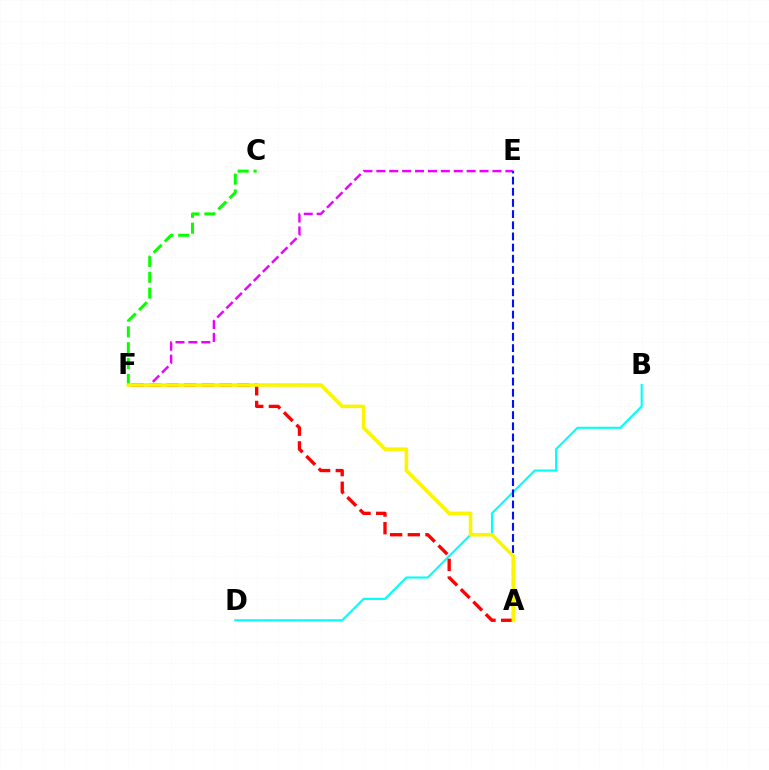{('B', 'D'): [{'color': '#00fff6', 'line_style': 'solid', 'thickness': 1.52}], ('A', 'F'): [{'color': '#ff0000', 'line_style': 'dashed', 'thickness': 2.4}, {'color': '#fcf500', 'line_style': 'solid', 'thickness': 2.57}], ('C', 'F'): [{'color': '#08ff00', 'line_style': 'dashed', 'thickness': 2.16}], ('E', 'F'): [{'color': '#ee00ff', 'line_style': 'dashed', 'thickness': 1.75}], ('A', 'E'): [{'color': '#0010ff', 'line_style': 'dashed', 'thickness': 1.52}]}